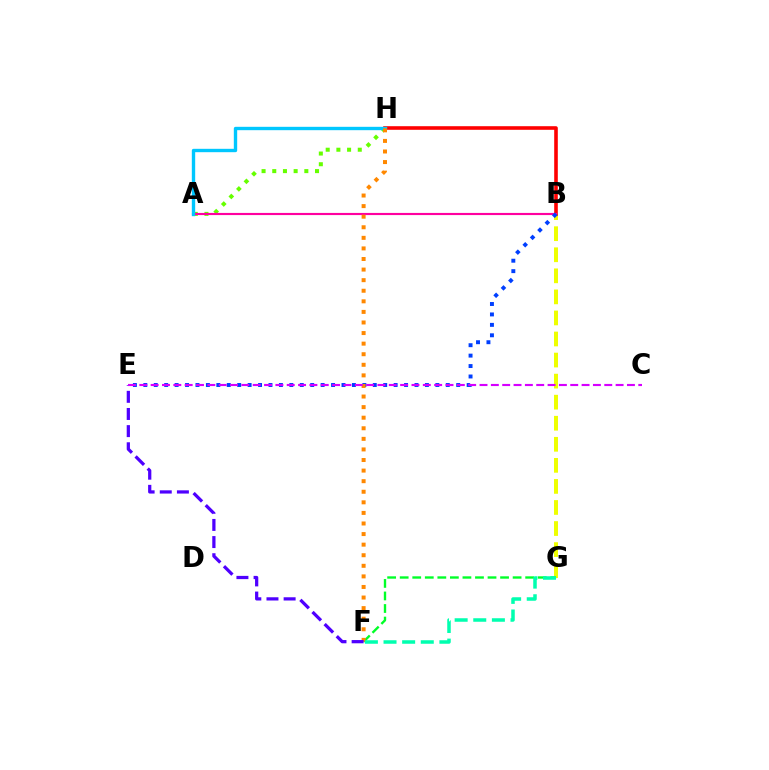{('B', 'G'): [{'color': '#eeff00', 'line_style': 'dashed', 'thickness': 2.86}], ('A', 'H'): [{'color': '#66ff00', 'line_style': 'dotted', 'thickness': 2.9}, {'color': '#00c7ff', 'line_style': 'solid', 'thickness': 2.42}], ('B', 'H'): [{'color': '#ff0000', 'line_style': 'solid', 'thickness': 2.59}], ('A', 'B'): [{'color': '#ff00a0', 'line_style': 'solid', 'thickness': 1.55}], ('B', 'E'): [{'color': '#003fff', 'line_style': 'dotted', 'thickness': 2.83}], ('F', 'G'): [{'color': '#00ff27', 'line_style': 'dashed', 'thickness': 1.7}, {'color': '#00ffaf', 'line_style': 'dashed', 'thickness': 2.53}], ('F', 'H'): [{'color': '#ff8800', 'line_style': 'dotted', 'thickness': 2.87}], ('E', 'F'): [{'color': '#4f00ff', 'line_style': 'dashed', 'thickness': 2.33}], ('C', 'E'): [{'color': '#d600ff', 'line_style': 'dashed', 'thickness': 1.54}]}